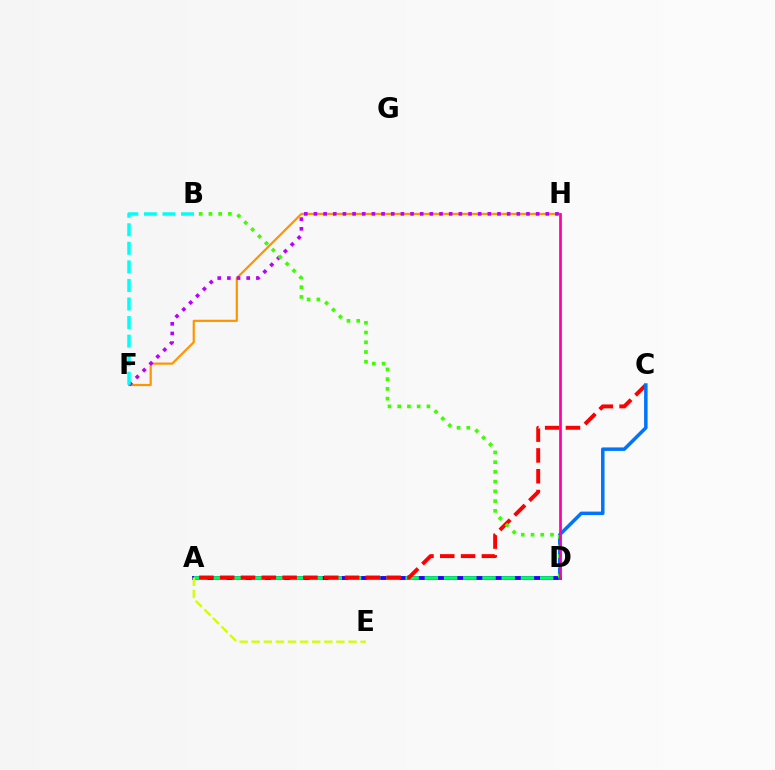{('F', 'H'): [{'color': '#ff9400', 'line_style': 'solid', 'thickness': 1.57}, {'color': '#b900ff', 'line_style': 'dotted', 'thickness': 2.62}], ('A', 'D'): [{'color': '#2500ff', 'line_style': 'solid', 'thickness': 2.78}, {'color': '#00ff5c', 'line_style': 'dashed', 'thickness': 2.61}], ('A', 'C'): [{'color': '#ff0000', 'line_style': 'dashed', 'thickness': 2.83}], ('B', 'F'): [{'color': '#00fff6', 'line_style': 'dashed', 'thickness': 2.52}], ('C', 'D'): [{'color': '#0074ff', 'line_style': 'solid', 'thickness': 2.51}], ('B', 'D'): [{'color': '#3dff00', 'line_style': 'dotted', 'thickness': 2.65}], ('D', 'H'): [{'color': '#ff00ac', 'line_style': 'solid', 'thickness': 1.96}], ('A', 'E'): [{'color': '#d1ff00', 'line_style': 'dashed', 'thickness': 1.64}]}